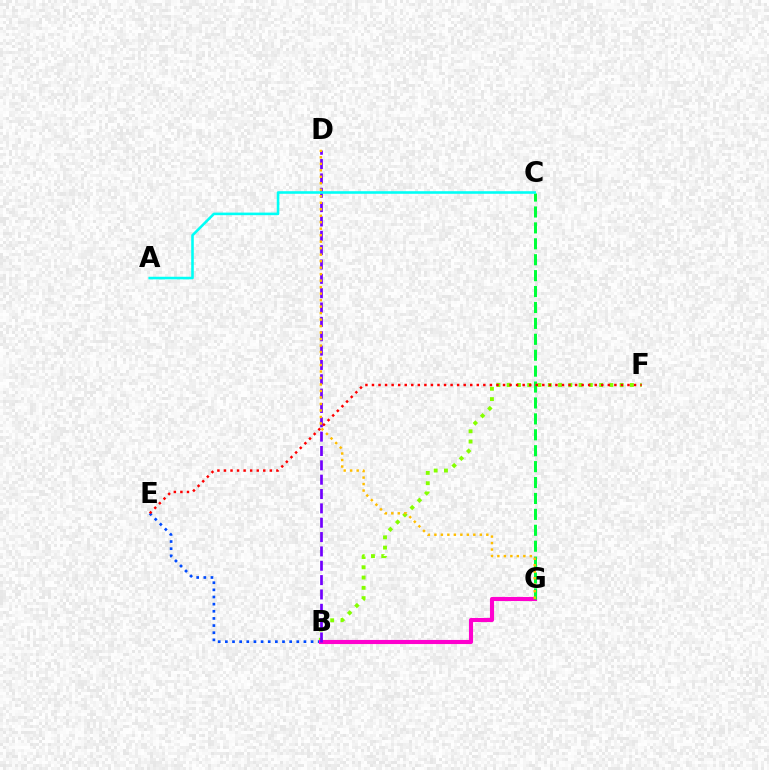{('B', 'F'): [{'color': '#84ff00', 'line_style': 'dotted', 'thickness': 2.79}], ('B', 'E'): [{'color': '#004bff', 'line_style': 'dotted', 'thickness': 1.94}], ('B', 'G'): [{'color': '#ff00cf', 'line_style': 'solid', 'thickness': 2.96}], ('B', 'D'): [{'color': '#7200ff', 'line_style': 'dashed', 'thickness': 1.95}], ('C', 'G'): [{'color': '#00ff39', 'line_style': 'dashed', 'thickness': 2.16}], ('E', 'F'): [{'color': '#ff0000', 'line_style': 'dotted', 'thickness': 1.78}], ('A', 'C'): [{'color': '#00fff6', 'line_style': 'solid', 'thickness': 1.86}], ('D', 'G'): [{'color': '#ffbd00', 'line_style': 'dotted', 'thickness': 1.76}]}